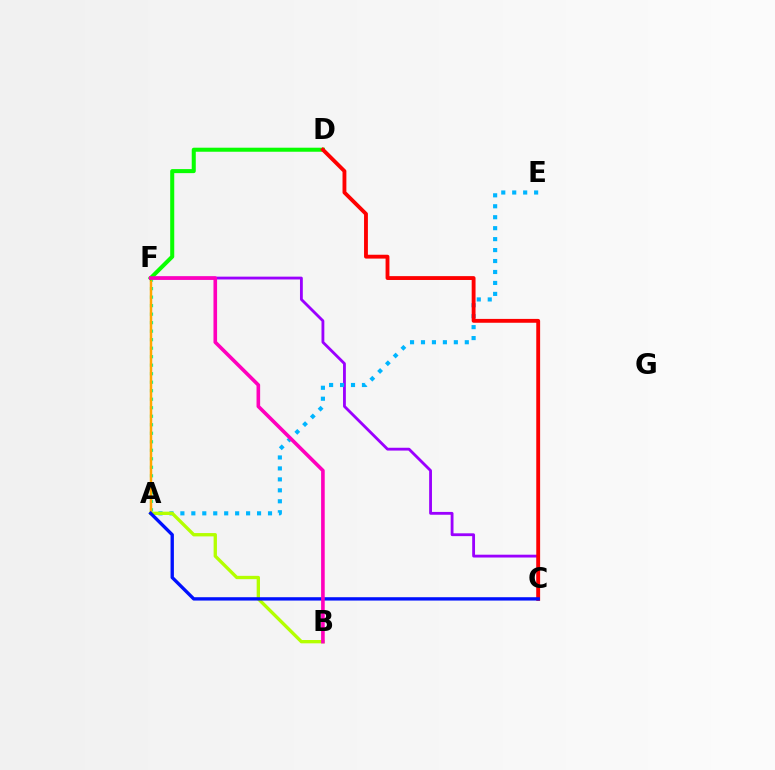{('C', 'F'): [{'color': '#9b00ff', 'line_style': 'solid', 'thickness': 2.03}], ('A', 'F'): [{'color': '#00ff9d', 'line_style': 'dotted', 'thickness': 2.31}, {'color': '#ffa500', 'line_style': 'solid', 'thickness': 1.8}], ('A', 'E'): [{'color': '#00b5ff', 'line_style': 'dotted', 'thickness': 2.98}], ('A', 'B'): [{'color': '#b3ff00', 'line_style': 'solid', 'thickness': 2.4}], ('D', 'F'): [{'color': '#08ff00', 'line_style': 'solid', 'thickness': 2.91}], ('C', 'D'): [{'color': '#ff0000', 'line_style': 'solid', 'thickness': 2.77}], ('A', 'C'): [{'color': '#0010ff', 'line_style': 'solid', 'thickness': 2.41}], ('B', 'F'): [{'color': '#ff00bd', 'line_style': 'solid', 'thickness': 2.6}]}